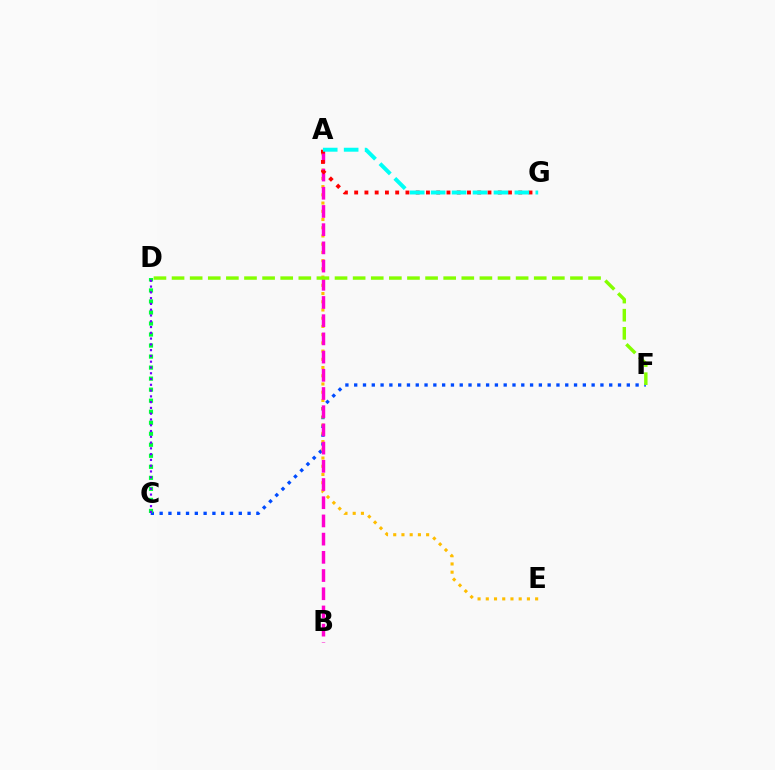{('C', 'F'): [{'color': '#004bff', 'line_style': 'dotted', 'thickness': 2.39}], ('A', 'E'): [{'color': '#ffbd00', 'line_style': 'dotted', 'thickness': 2.23}], ('A', 'B'): [{'color': '#ff00cf', 'line_style': 'dashed', 'thickness': 2.47}], ('C', 'D'): [{'color': '#00ff39', 'line_style': 'dotted', 'thickness': 3.0}, {'color': '#7200ff', 'line_style': 'dotted', 'thickness': 1.57}], ('A', 'G'): [{'color': '#ff0000', 'line_style': 'dotted', 'thickness': 2.79}, {'color': '#00fff6', 'line_style': 'dashed', 'thickness': 2.84}], ('D', 'F'): [{'color': '#84ff00', 'line_style': 'dashed', 'thickness': 2.46}]}